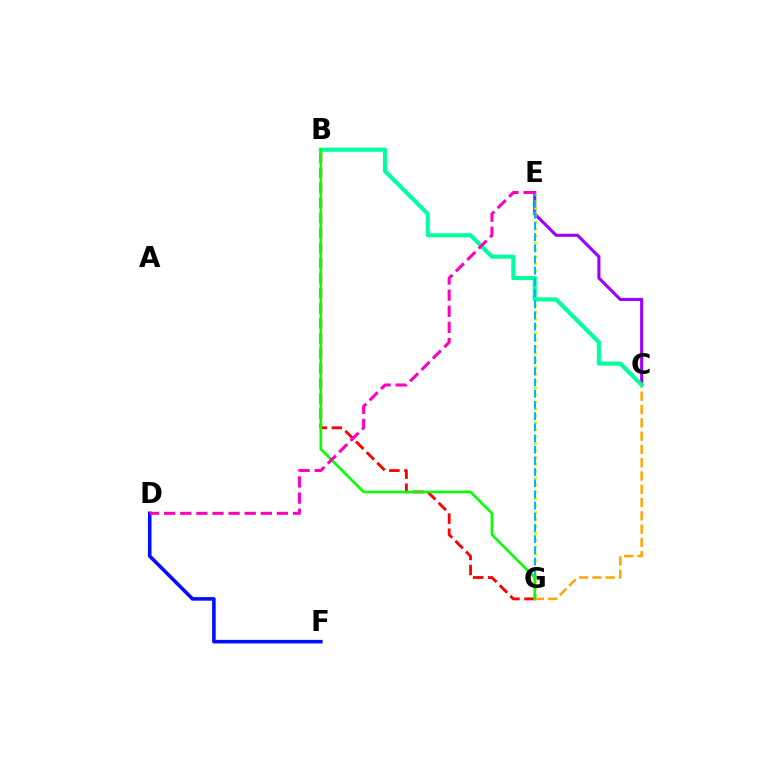{('C', 'E'): [{'color': '#9b00ff', 'line_style': 'solid', 'thickness': 2.21}], ('E', 'G'): [{'color': '#b3ff00', 'line_style': 'dotted', 'thickness': 1.88}, {'color': '#00b5ff', 'line_style': 'dashed', 'thickness': 1.52}], ('B', 'G'): [{'color': '#ff0000', 'line_style': 'dashed', 'thickness': 2.05}, {'color': '#08ff00', 'line_style': 'solid', 'thickness': 1.9}], ('C', 'G'): [{'color': '#ffa500', 'line_style': 'dashed', 'thickness': 1.81}], ('D', 'F'): [{'color': '#0010ff', 'line_style': 'solid', 'thickness': 2.58}], ('B', 'C'): [{'color': '#00ff9d', 'line_style': 'solid', 'thickness': 2.95}], ('D', 'E'): [{'color': '#ff00bd', 'line_style': 'dashed', 'thickness': 2.19}]}